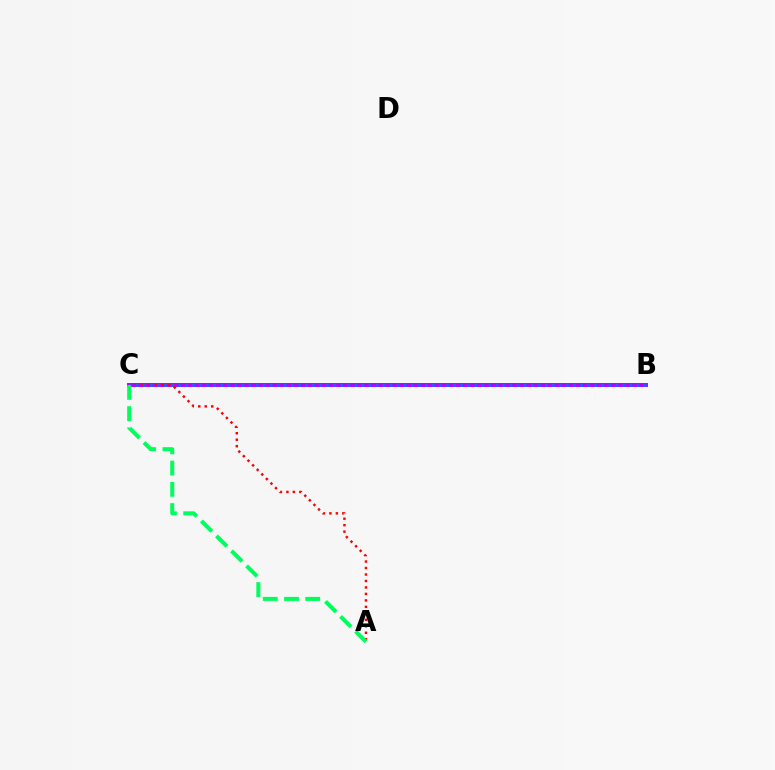{('B', 'C'): [{'color': '#d1ff00', 'line_style': 'dashed', 'thickness': 2.19}, {'color': '#b900ff', 'line_style': 'solid', 'thickness': 2.85}, {'color': '#0074ff', 'line_style': 'dotted', 'thickness': 1.92}], ('A', 'C'): [{'color': '#ff0000', 'line_style': 'dotted', 'thickness': 1.76}, {'color': '#00ff5c', 'line_style': 'dashed', 'thickness': 2.88}]}